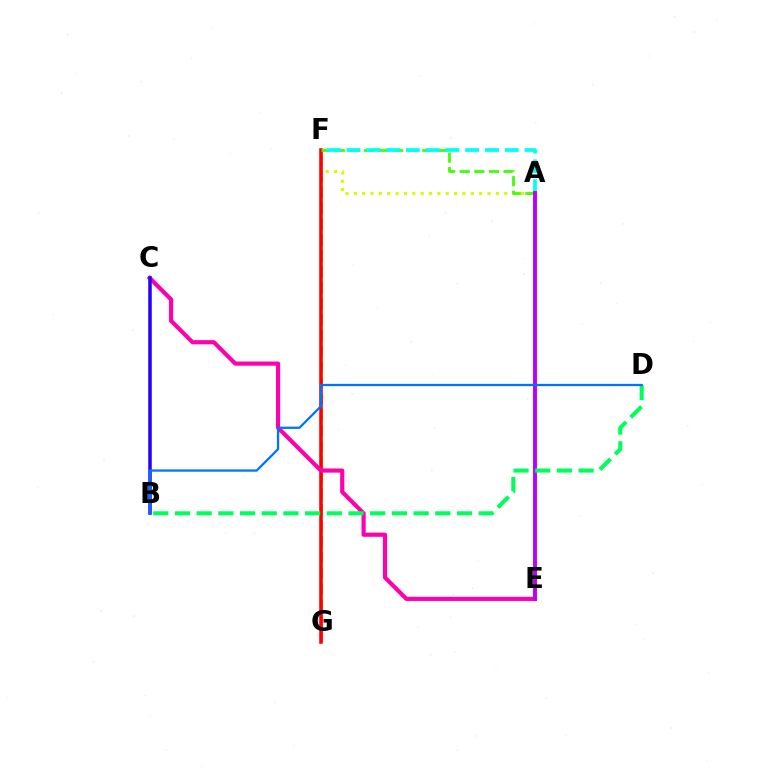{('F', 'G'): [{'color': '#ff9400', 'line_style': 'dashed', 'thickness': 2.16}, {'color': '#ff0000', 'line_style': 'solid', 'thickness': 2.55}], ('A', 'F'): [{'color': '#d1ff00', 'line_style': 'dotted', 'thickness': 2.27}, {'color': '#3dff00', 'line_style': 'dashed', 'thickness': 1.98}, {'color': '#00fff6', 'line_style': 'dashed', 'thickness': 2.69}], ('C', 'E'): [{'color': '#ff00ac', 'line_style': 'solid', 'thickness': 2.99}], ('A', 'E'): [{'color': '#b900ff', 'line_style': 'solid', 'thickness': 2.81}], ('B', 'C'): [{'color': '#2500ff', 'line_style': 'solid', 'thickness': 2.52}], ('B', 'D'): [{'color': '#00ff5c', 'line_style': 'dashed', 'thickness': 2.95}, {'color': '#0074ff', 'line_style': 'solid', 'thickness': 1.64}]}